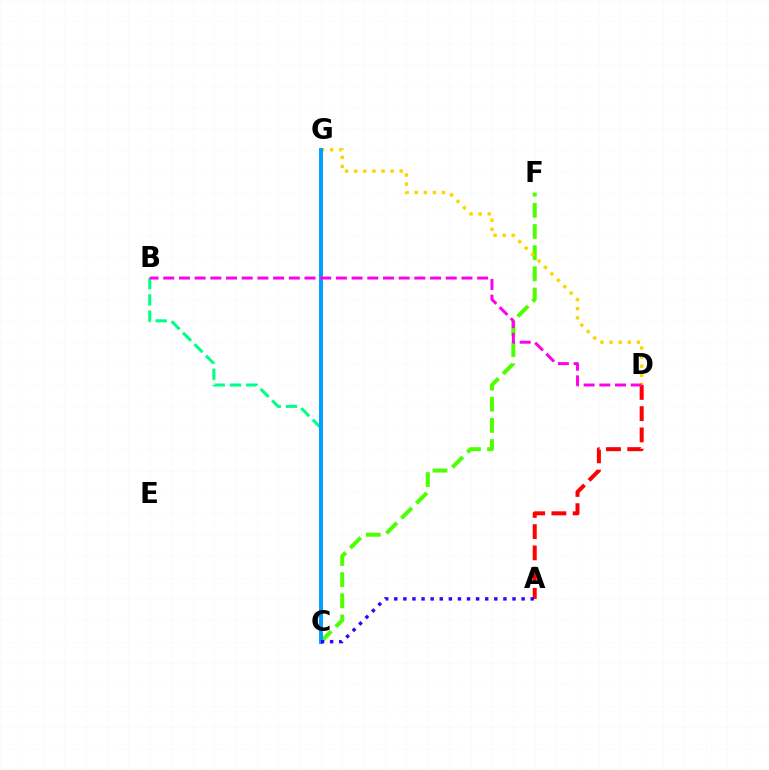{('A', 'D'): [{'color': '#ff0000', 'line_style': 'dashed', 'thickness': 2.89}], ('C', 'F'): [{'color': '#4fff00', 'line_style': 'dashed', 'thickness': 2.87}], ('D', 'G'): [{'color': '#ffd500', 'line_style': 'dotted', 'thickness': 2.47}], ('B', 'C'): [{'color': '#00ff86', 'line_style': 'dashed', 'thickness': 2.2}], ('C', 'G'): [{'color': '#009eff', 'line_style': 'solid', 'thickness': 2.82}], ('B', 'D'): [{'color': '#ff00ed', 'line_style': 'dashed', 'thickness': 2.13}], ('A', 'C'): [{'color': '#3700ff', 'line_style': 'dotted', 'thickness': 2.47}]}